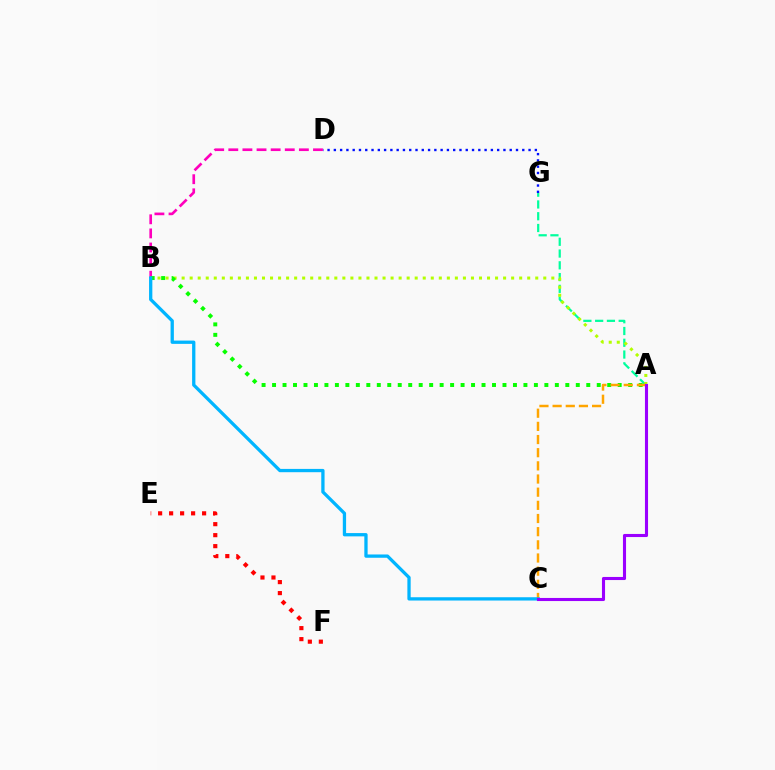{('A', 'G'): [{'color': '#00ff9d', 'line_style': 'dashed', 'thickness': 1.6}], ('B', 'D'): [{'color': '#ff00bd', 'line_style': 'dashed', 'thickness': 1.92}], ('D', 'G'): [{'color': '#0010ff', 'line_style': 'dotted', 'thickness': 1.71}], ('E', 'F'): [{'color': '#ff0000', 'line_style': 'dotted', 'thickness': 2.99}], ('A', 'B'): [{'color': '#b3ff00', 'line_style': 'dotted', 'thickness': 2.18}, {'color': '#08ff00', 'line_style': 'dotted', 'thickness': 2.85}], ('A', 'C'): [{'color': '#ffa500', 'line_style': 'dashed', 'thickness': 1.79}, {'color': '#9b00ff', 'line_style': 'solid', 'thickness': 2.23}], ('B', 'C'): [{'color': '#00b5ff', 'line_style': 'solid', 'thickness': 2.37}]}